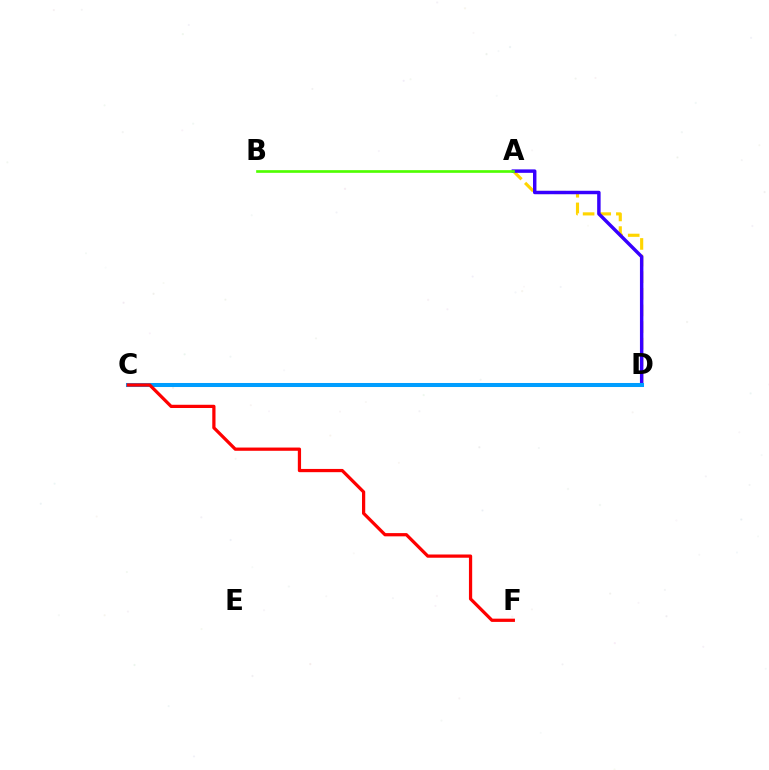{('A', 'D'): [{'color': '#ffd500', 'line_style': 'dashed', 'thickness': 2.26}, {'color': '#3700ff', 'line_style': 'solid', 'thickness': 2.48}], ('C', 'D'): [{'color': '#00ff86', 'line_style': 'dashed', 'thickness': 2.62}, {'color': '#ff00ed', 'line_style': 'dashed', 'thickness': 2.02}, {'color': '#009eff', 'line_style': 'solid', 'thickness': 2.91}], ('C', 'F'): [{'color': '#ff0000', 'line_style': 'solid', 'thickness': 2.33}], ('A', 'B'): [{'color': '#4fff00', 'line_style': 'solid', 'thickness': 1.92}]}